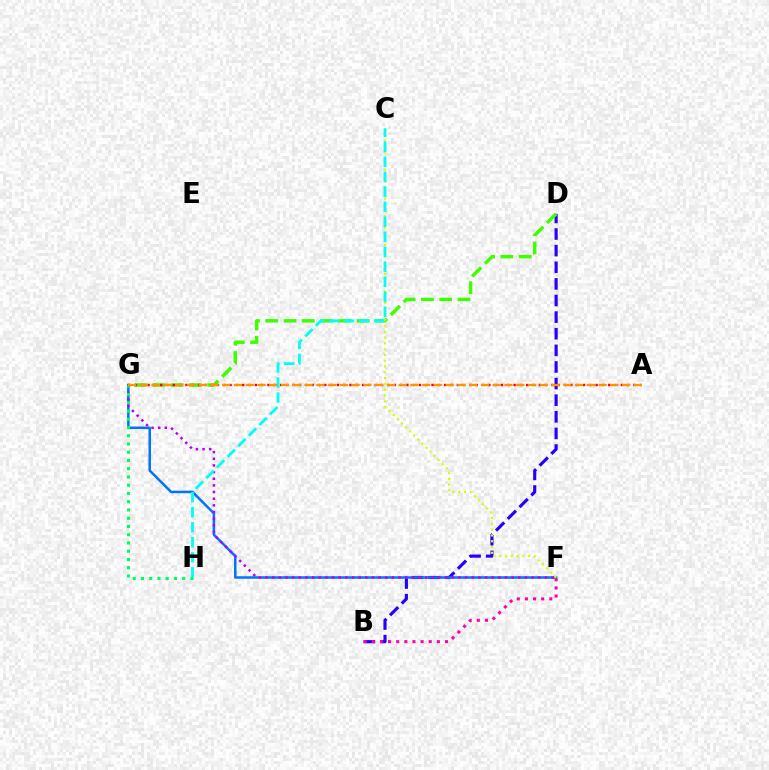{('B', 'D'): [{'color': '#2500ff', 'line_style': 'dashed', 'thickness': 2.26}], ('F', 'G'): [{'color': '#0074ff', 'line_style': 'solid', 'thickness': 1.81}, {'color': '#b900ff', 'line_style': 'dotted', 'thickness': 1.81}], ('G', 'H'): [{'color': '#00ff5c', 'line_style': 'dotted', 'thickness': 2.24}], ('D', 'G'): [{'color': '#3dff00', 'line_style': 'dashed', 'thickness': 2.48}], ('B', 'F'): [{'color': '#ff00ac', 'line_style': 'dotted', 'thickness': 2.21}], ('A', 'G'): [{'color': '#ff0000', 'line_style': 'dotted', 'thickness': 1.71}, {'color': '#ff9400', 'line_style': 'dashed', 'thickness': 1.6}], ('C', 'F'): [{'color': '#d1ff00', 'line_style': 'dotted', 'thickness': 1.57}], ('C', 'H'): [{'color': '#00fff6', 'line_style': 'dashed', 'thickness': 2.04}]}